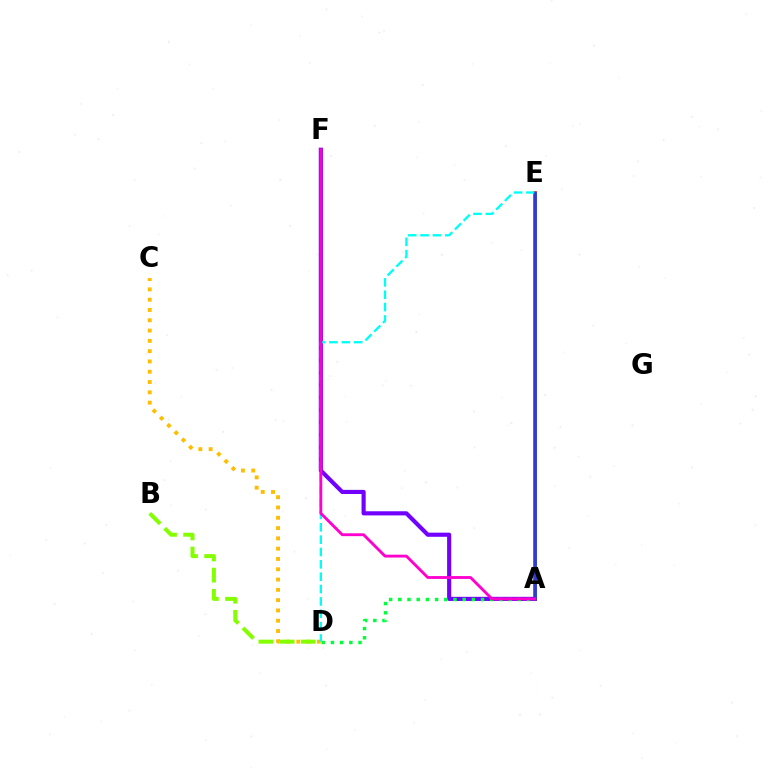{('C', 'D'): [{'color': '#ffbd00', 'line_style': 'dotted', 'thickness': 2.8}], ('A', 'F'): [{'color': '#7200ff', 'line_style': 'solid', 'thickness': 2.98}, {'color': '#ff00cf', 'line_style': 'solid', 'thickness': 2.05}], ('A', 'E'): [{'color': '#ff0000', 'line_style': 'solid', 'thickness': 2.6}, {'color': '#004bff', 'line_style': 'solid', 'thickness': 1.86}], ('D', 'E'): [{'color': '#00fff6', 'line_style': 'dashed', 'thickness': 1.68}], ('B', 'D'): [{'color': '#84ff00', 'line_style': 'dashed', 'thickness': 2.88}], ('A', 'D'): [{'color': '#00ff39', 'line_style': 'dotted', 'thickness': 2.5}]}